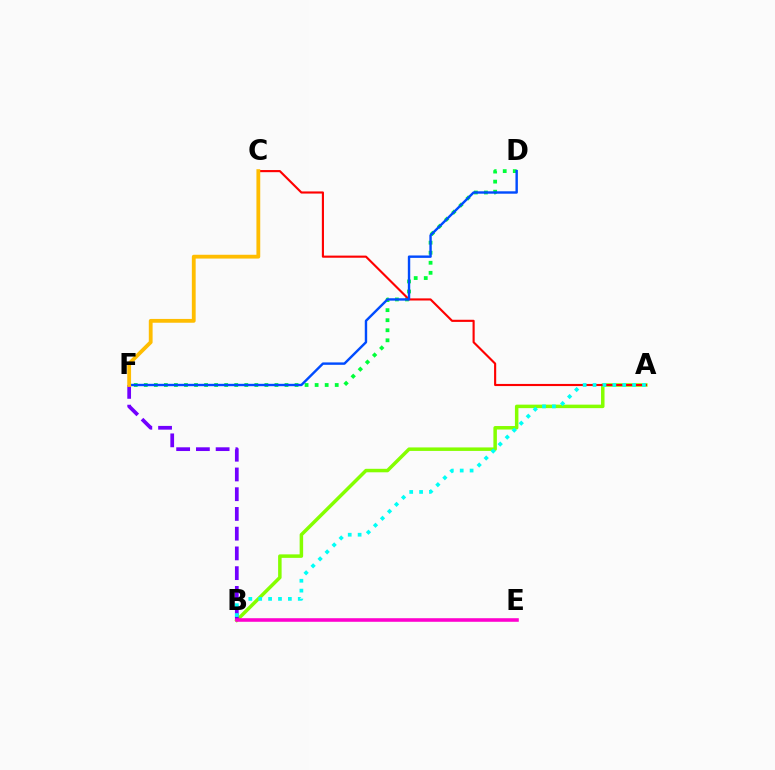{('D', 'F'): [{'color': '#00ff39', 'line_style': 'dotted', 'thickness': 2.73}, {'color': '#004bff', 'line_style': 'solid', 'thickness': 1.73}], ('A', 'B'): [{'color': '#84ff00', 'line_style': 'solid', 'thickness': 2.51}, {'color': '#00fff6', 'line_style': 'dotted', 'thickness': 2.69}], ('A', 'C'): [{'color': '#ff0000', 'line_style': 'solid', 'thickness': 1.53}], ('B', 'F'): [{'color': '#7200ff', 'line_style': 'dashed', 'thickness': 2.68}], ('B', 'E'): [{'color': '#ff00cf', 'line_style': 'solid', 'thickness': 2.57}], ('C', 'F'): [{'color': '#ffbd00', 'line_style': 'solid', 'thickness': 2.74}]}